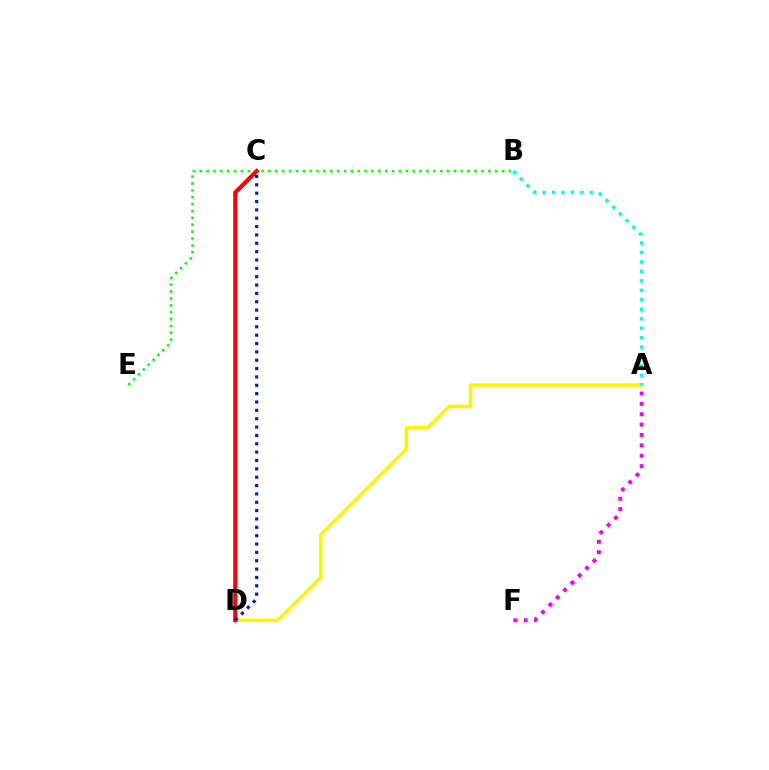{('A', 'D'): [{'color': '#fcf500', 'line_style': 'solid', 'thickness': 2.56}], ('B', 'E'): [{'color': '#08ff00', 'line_style': 'dotted', 'thickness': 1.87}], ('C', 'D'): [{'color': '#ff0000', 'line_style': 'solid', 'thickness': 2.97}, {'color': '#0010ff', 'line_style': 'dotted', 'thickness': 2.27}], ('A', 'F'): [{'color': '#ee00ff', 'line_style': 'dotted', 'thickness': 2.82}], ('A', 'B'): [{'color': '#00fff6', 'line_style': 'dotted', 'thickness': 2.57}]}